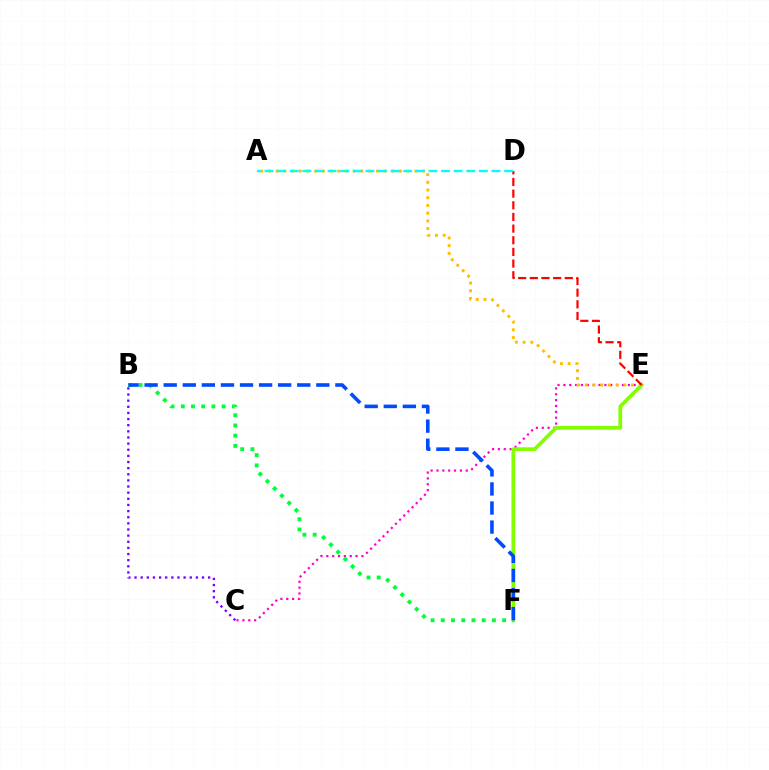{('C', 'E'): [{'color': '#ff00cf', 'line_style': 'dotted', 'thickness': 1.59}], ('A', 'E'): [{'color': '#ffbd00', 'line_style': 'dotted', 'thickness': 2.09}], ('E', 'F'): [{'color': '#84ff00', 'line_style': 'solid', 'thickness': 2.69}], ('D', 'E'): [{'color': '#ff0000', 'line_style': 'dashed', 'thickness': 1.58}], ('B', 'F'): [{'color': '#00ff39', 'line_style': 'dotted', 'thickness': 2.78}, {'color': '#004bff', 'line_style': 'dashed', 'thickness': 2.59}], ('B', 'C'): [{'color': '#7200ff', 'line_style': 'dotted', 'thickness': 1.67}], ('A', 'D'): [{'color': '#00fff6', 'line_style': 'dashed', 'thickness': 1.71}]}